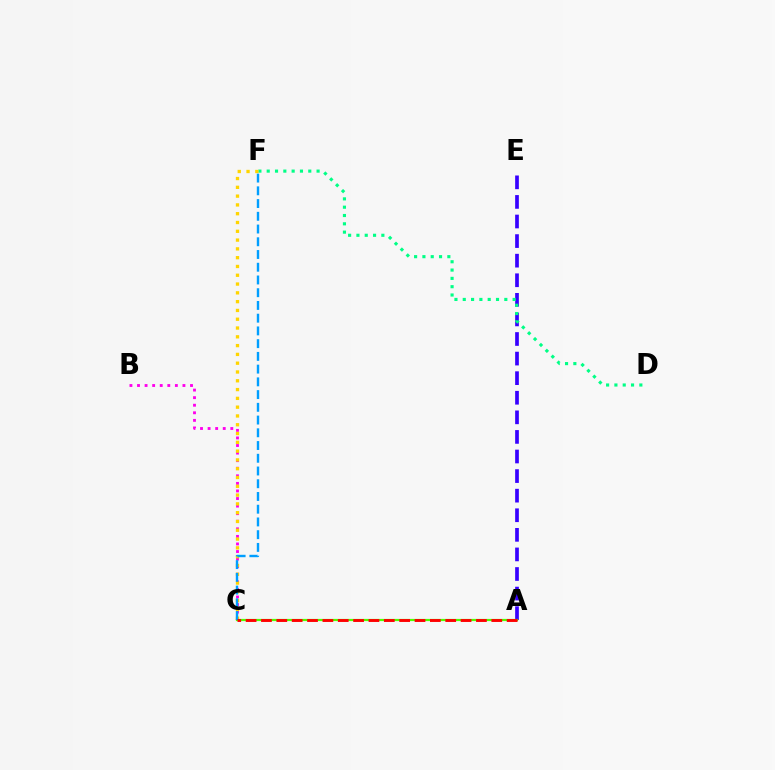{('A', 'E'): [{'color': '#3700ff', 'line_style': 'dashed', 'thickness': 2.66}], ('D', 'F'): [{'color': '#00ff86', 'line_style': 'dotted', 'thickness': 2.26}], ('B', 'C'): [{'color': '#ff00ed', 'line_style': 'dotted', 'thickness': 2.06}], ('C', 'F'): [{'color': '#ffd500', 'line_style': 'dotted', 'thickness': 2.39}, {'color': '#009eff', 'line_style': 'dashed', 'thickness': 1.73}], ('A', 'C'): [{'color': '#4fff00', 'line_style': 'solid', 'thickness': 1.59}, {'color': '#ff0000', 'line_style': 'dashed', 'thickness': 2.09}]}